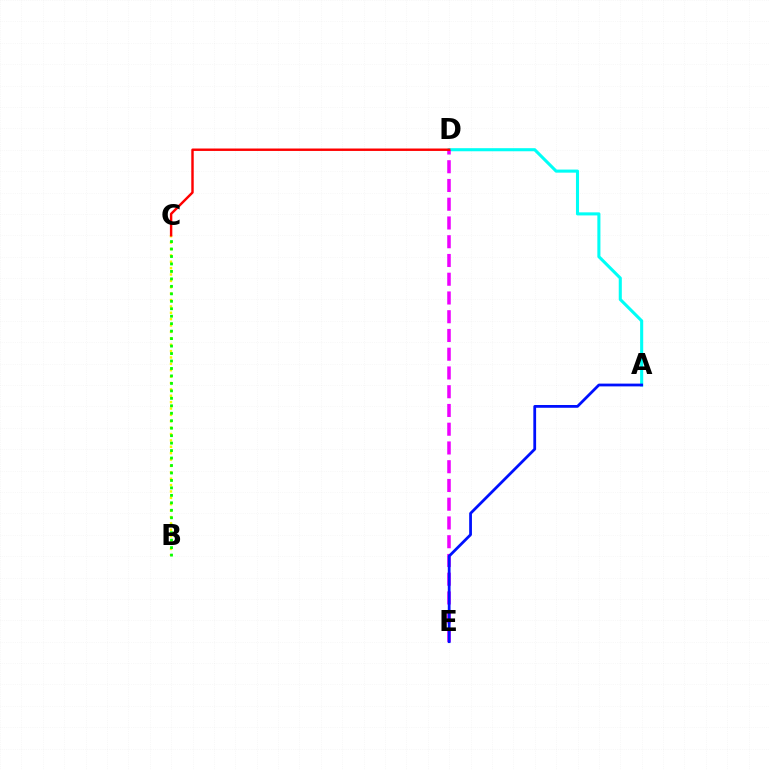{('A', 'D'): [{'color': '#00fff6', 'line_style': 'solid', 'thickness': 2.22}], ('B', 'C'): [{'color': '#fcf500', 'line_style': 'dotted', 'thickness': 1.73}, {'color': '#08ff00', 'line_style': 'dotted', 'thickness': 2.03}], ('D', 'E'): [{'color': '#ee00ff', 'line_style': 'dashed', 'thickness': 2.55}], ('C', 'D'): [{'color': '#ff0000', 'line_style': 'solid', 'thickness': 1.75}], ('A', 'E'): [{'color': '#0010ff', 'line_style': 'solid', 'thickness': 2.0}]}